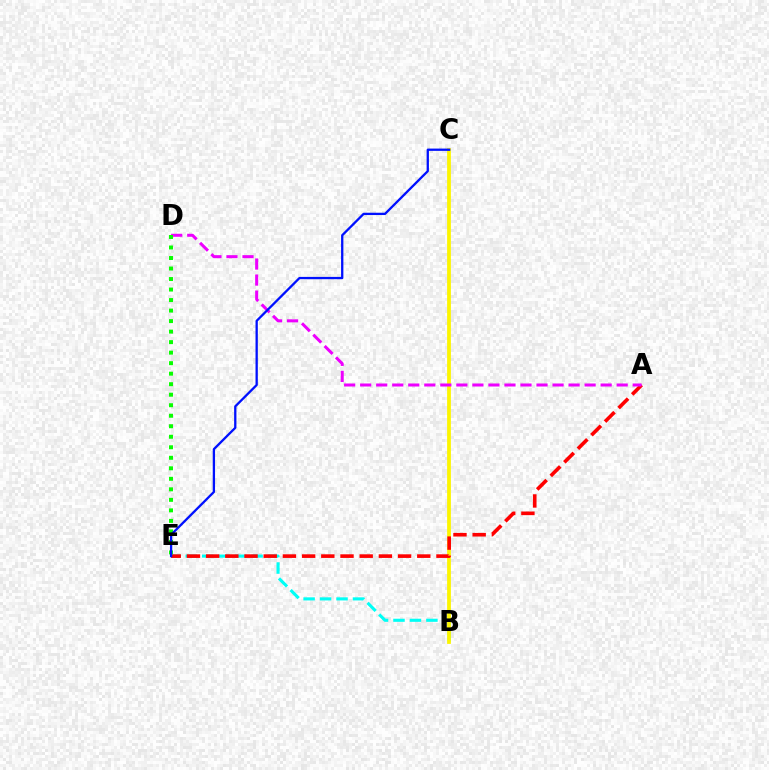{('B', 'E'): [{'color': '#00fff6', 'line_style': 'dashed', 'thickness': 2.24}], ('B', 'C'): [{'color': '#fcf500', 'line_style': 'solid', 'thickness': 2.72}], ('A', 'E'): [{'color': '#ff0000', 'line_style': 'dashed', 'thickness': 2.61}], ('A', 'D'): [{'color': '#ee00ff', 'line_style': 'dashed', 'thickness': 2.18}], ('D', 'E'): [{'color': '#08ff00', 'line_style': 'dotted', 'thickness': 2.86}], ('C', 'E'): [{'color': '#0010ff', 'line_style': 'solid', 'thickness': 1.66}]}